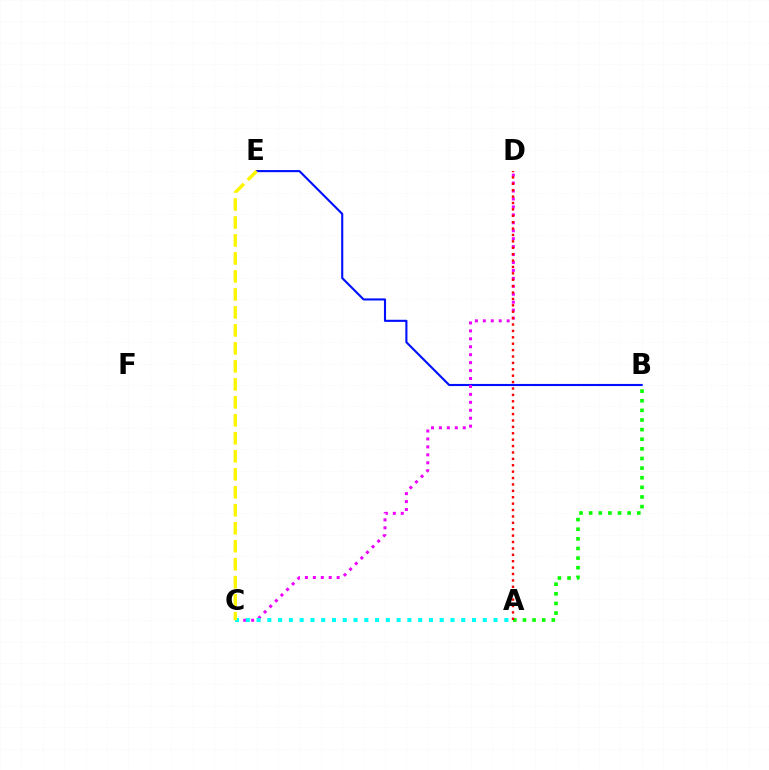{('B', 'E'): [{'color': '#0010ff', 'line_style': 'solid', 'thickness': 1.52}], ('A', 'B'): [{'color': '#08ff00', 'line_style': 'dotted', 'thickness': 2.61}], ('C', 'D'): [{'color': '#ee00ff', 'line_style': 'dotted', 'thickness': 2.16}], ('A', 'D'): [{'color': '#ff0000', 'line_style': 'dotted', 'thickness': 1.74}], ('A', 'C'): [{'color': '#00fff6', 'line_style': 'dotted', 'thickness': 2.93}], ('C', 'E'): [{'color': '#fcf500', 'line_style': 'dashed', 'thickness': 2.44}]}